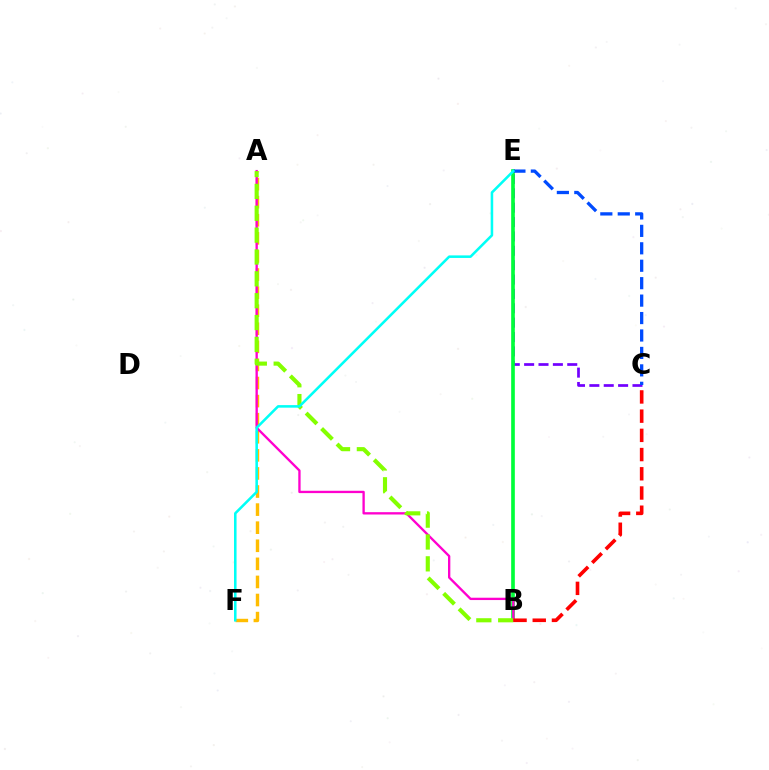{('C', 'E'): [{'color': '#7200ff', 'line_style': 'dashed', 'thickness': 1.95}, {'color': '#004bff', 'line_style': 'dashed', 'thickness': 2.37}], ('B', 'E'): [{'color': '#00ff39', 'line_style': 'solid', 'thickness': 2.63}], ('A', 'F'): [{'color': '#ffbd00', 'line_style': 'dashed', 'thickness': 2.46}], ('A', 'B'): [{'color': '#ff00cf', 'line_style': 'solid', 'thickness': 1.68}, {'color': '#84ff00', 'line_style': 'dashed', 'thickness': 2.97}], ('B', 'C'): [{'color': '#ff0000', 'line_style': 'dashed', 'thickness': 2.61}], ('E', 'F'): [{'color': '#00fff6', 'line_style': 'solid', 'thickness': 1.84}]}